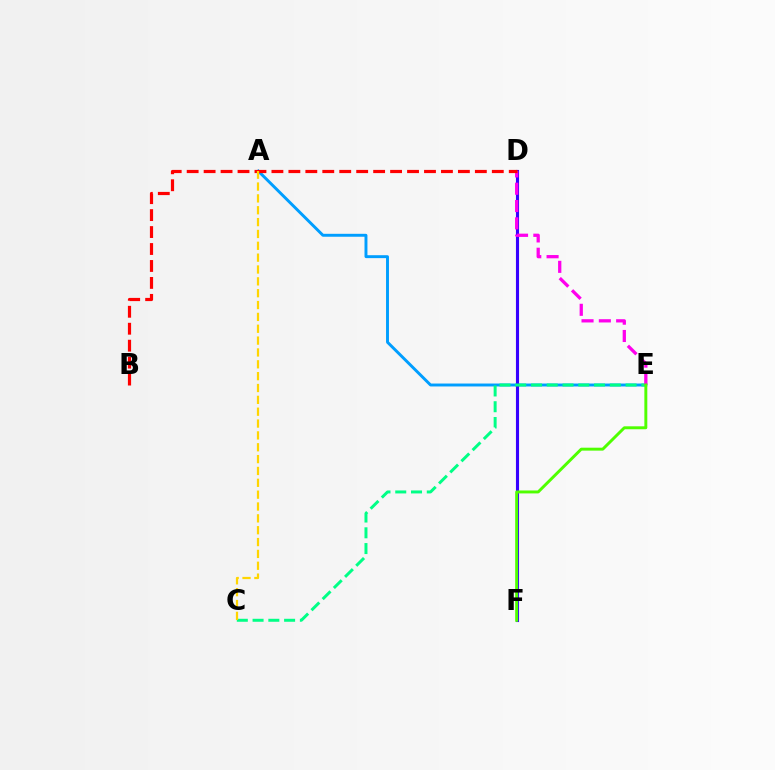{('A', 'E'): [{'color': '#009eff', 'line_style': 'solid', 'thickness': 2.11}], ('D', 'F'): [{'color': '#3700ff', 'line_style': 'solid', 'thickness': 2.24}], ('C', 'E'): [{'color': '#00ff86', 'line_style': 'dashed', 'thickness': 2.14}], ('D', 'E'): [{'color': '#ff00ed', 'line_style': 'dashed', 'thickness': 2.35}], ('B', 'D'): [{'color': '#ff0000', 'line_style': 'dashed', 'thickness': 2.3}], ('E', 'F'): [{'color': '#4fff00', 'line_style': 'solid', 'thickness': 2.11}], ('A', 'C'): [{'color': '#ffd500', 'line_style': 'dashed', 'thickness': 1.61}]}